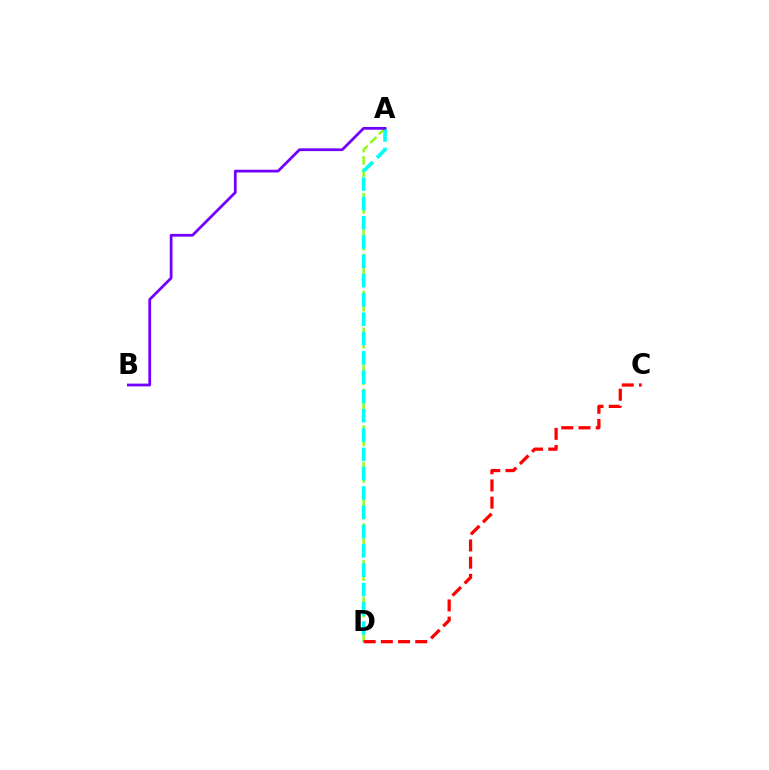{('A', 'D'): [{'color': '#84ff00', 'line_style': 'dashed', 'thickness': 1.66}, {'color': '#00fff6', 'line_style': 'dashed', 'thickness': 2.62}], ('A', 'B'): [{'color': '#7200ff', 'line_style': 'solid', 'thickness': 1.98}], ('C', 'D'): [{'color': '#ff0000', 'line_style': 'dashed', 'thickness': 2.34}]}